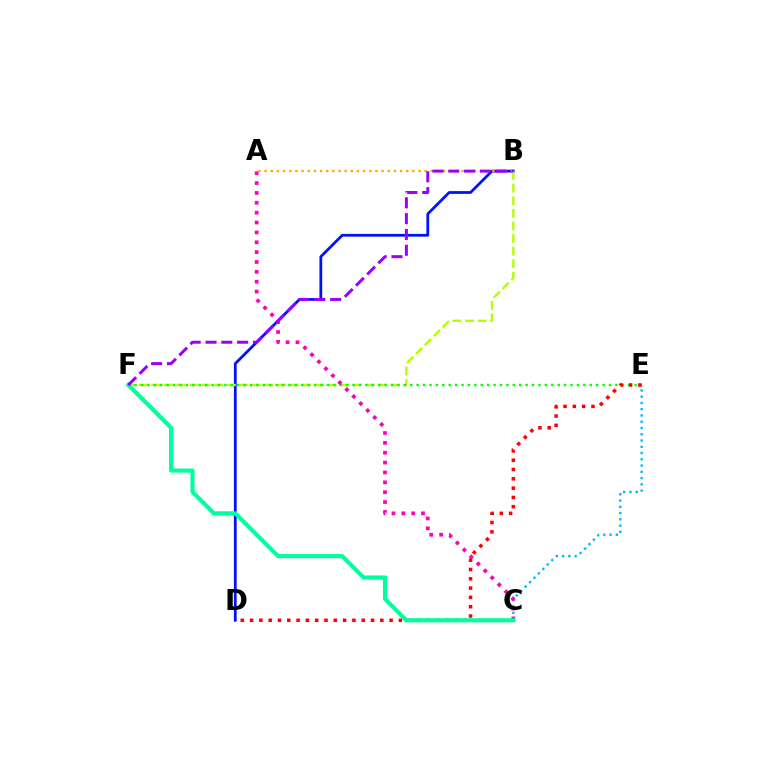{('B', 'D'): [{'color': '#0010ff', 'line_style': 'solid', 'thickness': 1.99}], ('C', 'E'): [{'color': '#00b5ff', 'line_style': 'dotted', 'thickness': 1.7}], ('A', 'B'): [{'color': '#ffa500', 'line_style': 'dotted', 'thickness': 1.67}], ('B', 'F'): [{'color': '#b3ff00', 'line_style': 'dashed', 'thickness': 1.71}, {'color': '#9b00ff', 'line_style': 'dashed', 'thickness': 2.15}], ('E', 'F'): [{'color': '#08ff00', 'line_style': 'dotted', 'thickness': 1.74}], ('A', 'C'): [{'color': '#ff00bd', 'line_style': 'dotted', 'thickness': 2.68}], ('D', 'E'): [{'color': '#ff0000', 'line_style': 'dotted', 'thickness': 2.53}], ('C', 'F'): [{'color': '#00ff9d', 'line_style': 'solid', 'thickness': 2.97}]}